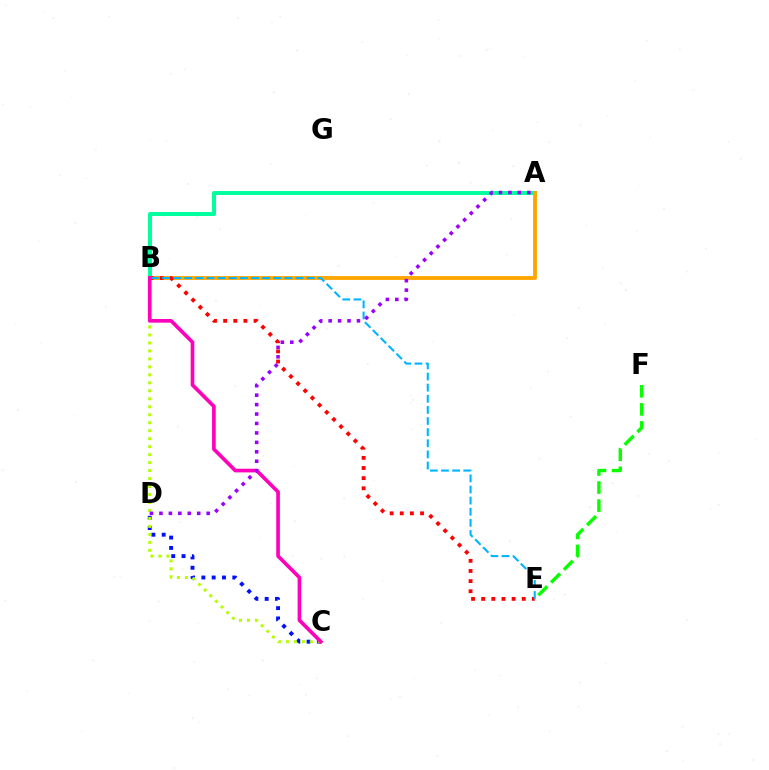{('C', 'D'): [{'color': '#0010ff', 'line_style': 'dotted', 'thickness': 2.8}], ('A', 'B'): [{'color': '#00ff9d', 'line_style': 'solid', 'thickness': 2.86}, {'color': '#ffa500', 'line_style': 'solid', 'thickness': 2.77}], ('E', 'F'): [{'color': '#08ff00', 'line_style': 'dashed', 'thickness': 2.45}], ('B', 'C'): [{'color': '#b3ff00', 'line_style': 'dotted', 'thickness': 2.17}, {'color': '#ff00bd', 'line_style': 'solid', 'thickness': 2.64}], ('B', 'E'): [{'color': '#ff0000', 'line_style': 'dotted', 'thickness': 2.75}, {'color': '#00b5ff', 'line_style': 'dashed', 'thickness': 1.51}], ('A', 'D'): [{'color': '#9b00ff', 'line_style': 'dotted', 'thickness': 2.57}]}